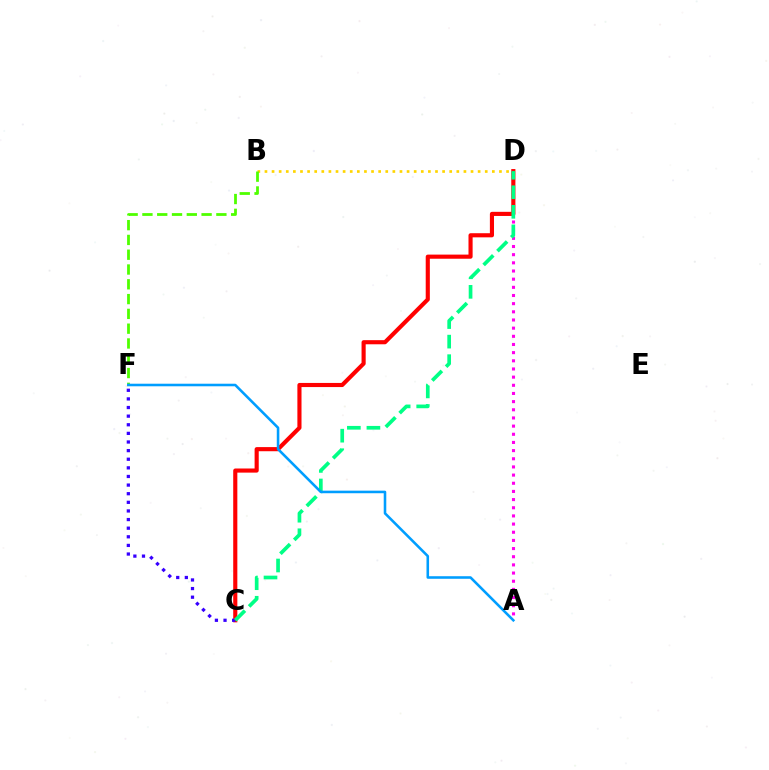{('B', 'D'): [{'color': '#ffd500', 'line_style': 'dotted', 'thickness': 1.93}], ('A', 'D'): [{'color': '#ff00ed', 'line_style': 'dotted', 'thickness': 2.22}], ('C', 'D'): [{'color': '#ff0000', 'line_style': 'solid', 'thickness': 2.97}, {'color': '#00ff86', 'line_style': 'dashed', 'thickness': 2.66}], ('C', 'F'): [{'color': '#3700ff', 'line_style': 'dotted', 'thickness': 2.34}], ('B', 'F'): [{'color': '#4fff00', 'line_style': 'dashed', 'thickness': 2.01}], ('A', 'F'): [{'color': '#009eff', 'line_style': 'solid', 'thickness': 1.85}]}